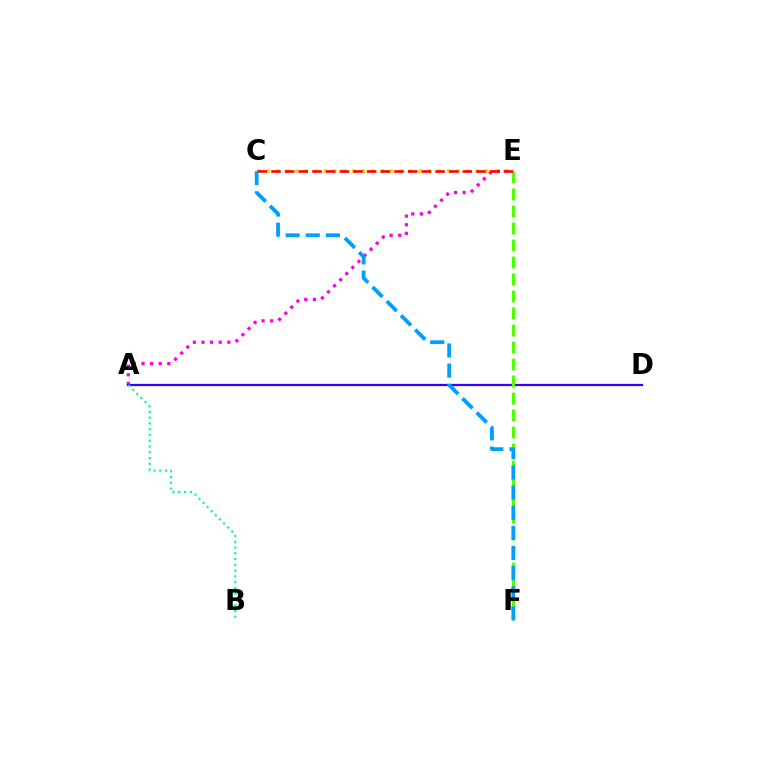{('A', 'E'): [{'color': '#ff00ed', 'line_style': 'dotted', 'thickness': 2.34}], ('C', 'E'): [{'color': '#ffd500', 'line_style': 'dotted', 'thickness': 2.58}, {'color': '#ff0000', 'line_style': 'dashed', 'thickness': 1.86}], ('A', 'D'): [{'color': '#3700ff', 'line_style': 'solid', 'thickness': 1.61}], ('A', 'B'): [{'color': '#00ff86', 'line_style': 'dotted', 'thickness': 1.57}], ('E', 'F'): [{'color': '#4fff00', 'line_style': 'dashed', 'thickness': 2.31}], ('C', 'F'): [{'color': '#009eff', 'line_style': 'dashed', 'thickness': 2.74}]}